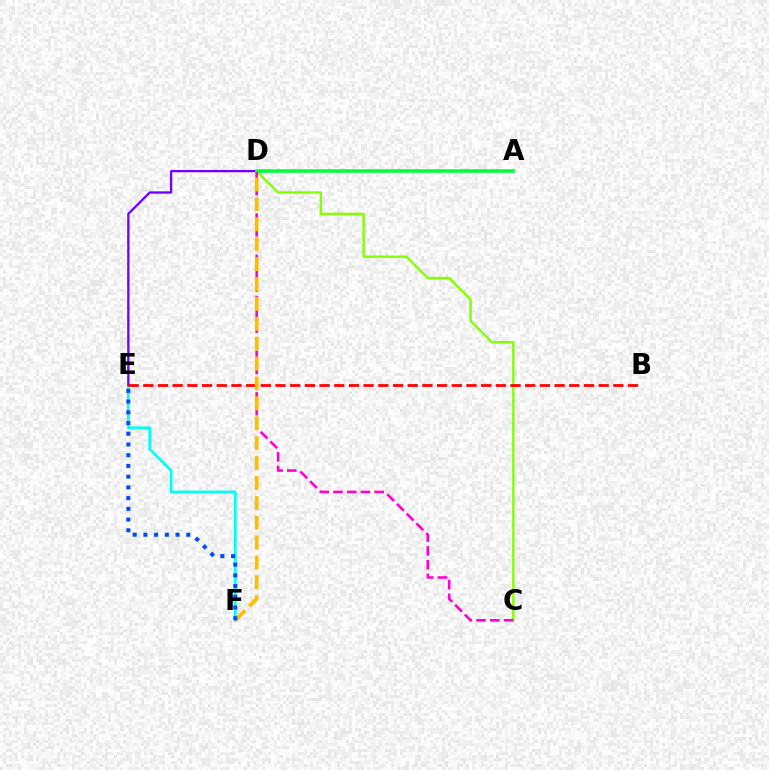{('E', 'F'): [{'color': '#00fff6', 'line_style': 'solid', 'thickness': 1.95}, {'color': '#004bff', 'line_style': 'dotted', 'thickness': 2.91}], ('D', 'E'): [{'color': '#7200ff', 'line_style': 'solid', 'thickness': 1.66}], ('C', 'D'): [{'color': '#84ff00', 'line_style': 'solid', 'thickness': 1.7}, {'color': '#ff00cf', 'line_style': 'dashed', 'thickness': 1.87}], ('A', 'D'): [{'color': '#00ff39', 'line_style': 'solid', 'thickness': 2.52}], ('B', 'E'): [{'color': '#ff0000', 'line_style': 'dashed', 'thickness': 2.0}], ('D', 'F'): [{'color': '#ffbd00', 'line_style': 'dashed', 'thickness': 2.7}]}